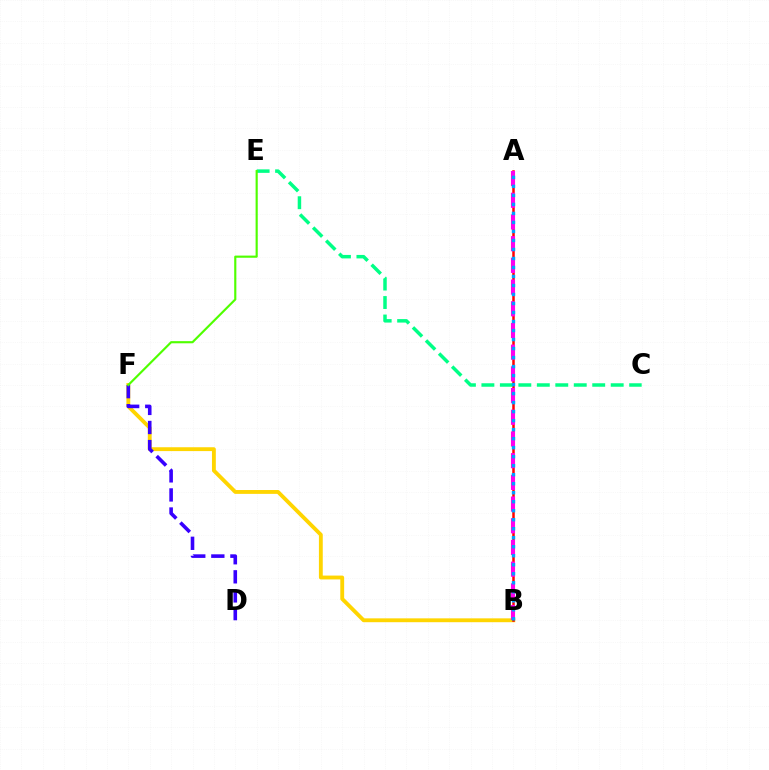{('B', 'F'): [{'color': '#ffd500', 'line_style': 'solid', 'thickness': 2.77}], ('A', 'B'): [{'color': '#ff0000', 'line_style': 'solid', 'thickness': 1.8}, {'color': '#ff00ed', 'line_style': 'dashed', 'thickness': 2.95}, {'color': '#009eff', 'line_style': 'dotted', 'thickness': 2.45}], ('D', 'F'): [{'color': '#3700ff', 'line_style': 'dashed', 'thickness': 2.59}], ('C', 'E'): [{'color': '#00ff86', 'line_style': 'dashed', 'thickness': 2.51}], ('E', 'F'): [{'color': '#4fff00', 'line_style': 'solid', 'thickness': 1.55}]}